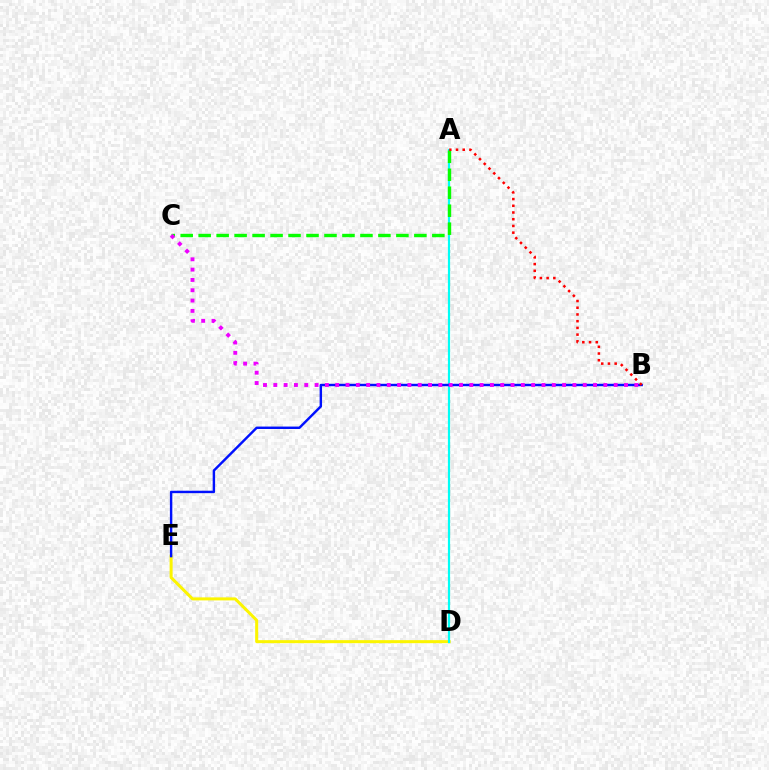{('D', 'E'): [{'color': '#fcf500', 'line_style': 'solid', 'thickness': 2.17}], ('A', 'D'): [{'color': '#00fff6', 'line_style': 'solid', 'thickness': 1.58}], ('B', 'E'): [{'color': '#0010ff', 'line_style': 'solid', 'thickness': 1.75}], ('A', 'C'): [{'color': '#08ff00', 'line_style': 'dashed', 'thickness': 2.44}], ('B', 'C'): [{'color': '#ee00ff', 'line_style': 'dotted', 'thickness': 2.8}], ('A', 'B'): [{'color': '#ff0000', 'line_style': 'dotted', 'thickness': 1.83}]}